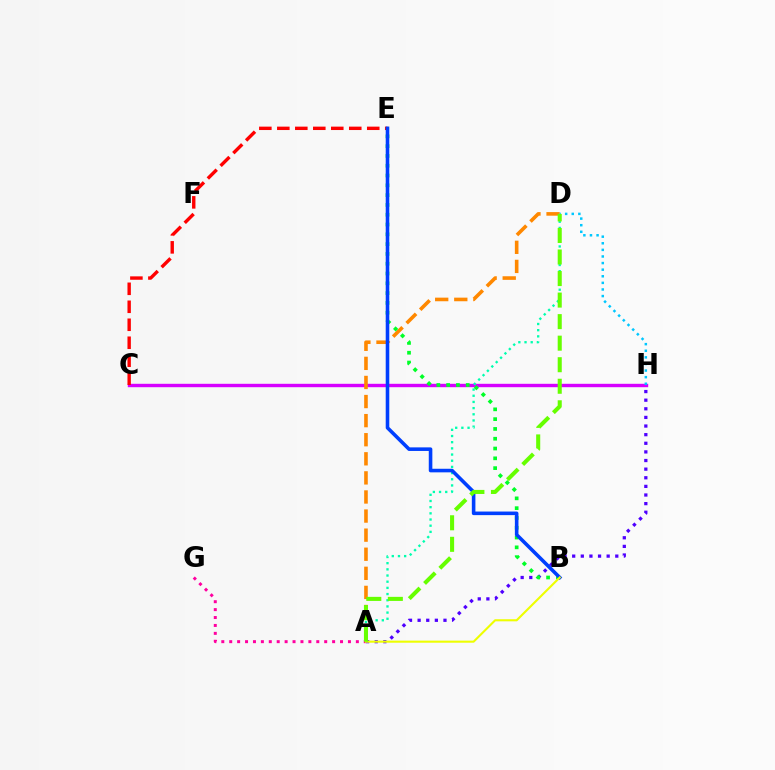{('A', 'H'): [{'color': '#4f00ff', 'line_style': 'dotted', 'thickness': 2.34}], ('C', 'H'): [{'color': '#d600ff', 'line_style': 'solid', 'thickness': 2.45}], ('A', 'D'): [{'color': '#ff8800', 'line_style': 'dashed', 'thickness': 2.59}, {'color': '#00ffaf', 'line_style': 'dotted', 'thickness': 1.68}, {'color': '#66ff00', 'line_style': 'dashed', 'thickness': 2.93}], ('B', 'E'): [{'color': '#00ff27', 'line_style': 'dotted', 'thickness': 2.66}, {'color': '#003fff', 'line_style': 'solid', 'thickness': 2.58}], ('C', 'E'): [{'color': '#ff0000', 'line_style': 'dashed', 'thickness': 2.44}], ('A', 'G'): [{'color': '#ff00a0', 'line_style': 'dotted', 'thickness': 2.15}], ('A', 'B'): [{'color': '#eeff00', 'line_style': 'solid', 'thickness': 1.51}], ('D', 'H'): [{'color': '#00c7ff', 'line_style': 'dotted', 'thickness': 1.79}]}